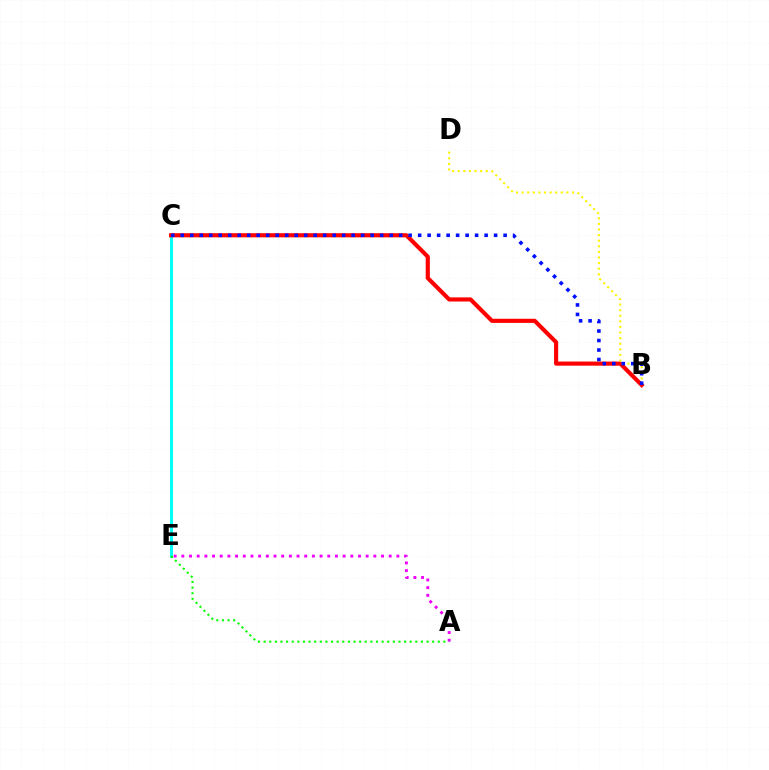{('C', 'E'): [{'color': '#00fff6', 'line_style': 'solid', 'thickness': 2.14}], ('B', 'C'): [{'color': '#ff0000', 'line_style': 'solid', 'thickness': 2.97}, {'color': '#0010ff', 'line_style': 'dotted', 'thickness': 2.58}], ('A', 'E'): [{'color': '#ee00ff', 'line_style': 'dotted', 'thickness': 2.09}, {'color': '#08ff00', 'line_style': 'dotted', 'thickness': 1.53}], ('B', 'D'): [{'color': '#fcf500', 'line_style': 'dotted', 'thickness': 1.52}]}